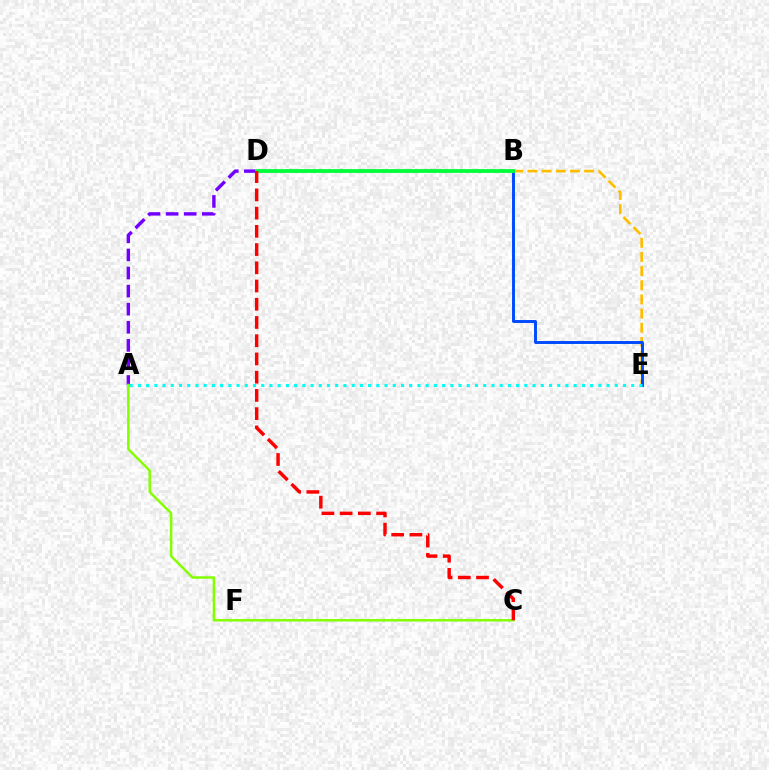{('B', 'E'): [{'color': '#ffbd00', 'line_style': 'dashed', 'thickness': 1.92}, {'color': '#004bff', 'line_style': 'solid', 'thickness': 2.12}], ('A', 'D'): [{'color': '#7200ff', 'line_style': 'dashed', 'thickness': 2.46}], ('A', 'C'): [{'color': '#84ff00', 'line_style': 'solid', 'thickness': 1.79}], ('B', 'D'): [{'color': '#ff00cf', 'line_style': 'dashed', 'thickness': 1.65}, {'color': '#00ff39', 'line_style': 'solid', 'thickness': 2.73}], ('C', 'D'): [{'color': '#ff0000', 'line_style': 'dashed', 'thickness': 2.48}], ('A', 'E'): [{'color': '#00fff6', 'line_style': 'dotted', 'thickness': 2.23}]}